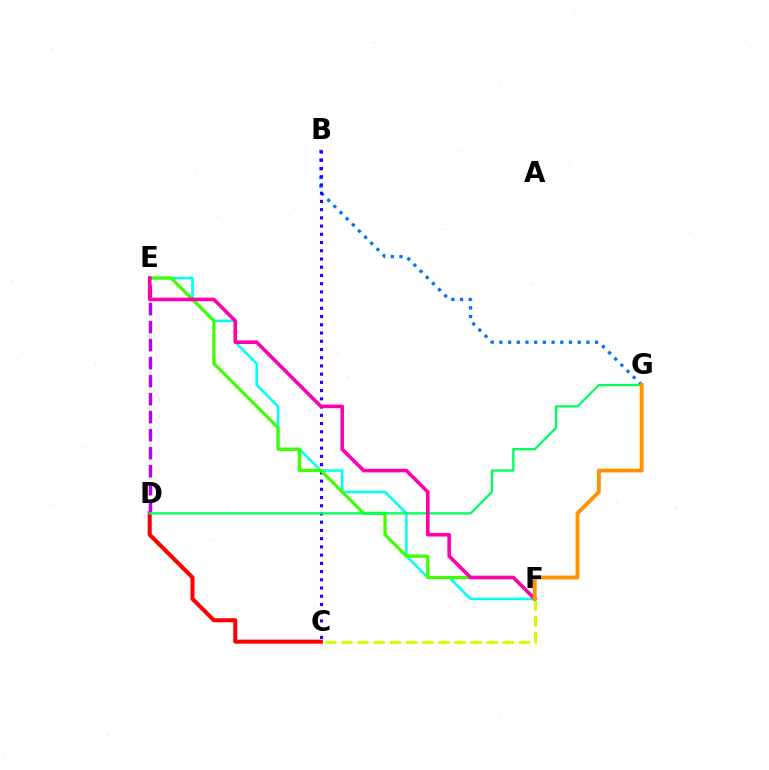{('E', 'F'): [{'color': '#00fff6', 'line_style': 'solid', 'thickness': 1.84}, {'color': '#3dff00', 'line_style': 'solid', 'thickness': 2.32}, {'color': '#ff00ac', 'line_style': 'solid', 'thickness': 2.59}], ('C', 'F'): [{'color': '#d1ff00', 'line_style': 'dashed', 'thickness': 2.19}], ('C', 'D'): [{'color': '#ff0000', 'line_style': 'solid', 'thickness': 2.91}], ('B', 'G'): [{'color': '#0074ff', 'line_style': 'dotted', 'thickness': 2.36}], ('B', 'C'): [{'color': '#2500ff', 'line_style': 'dotted', 'thickness': 2.23}], ('D', 'E'): [{'color': '#b900ff', 'line_style': 'dashed', 'thickness': 2.45}], ('D', 'G'): [{'color': '#00ff5c', 'line_style': 'solid', 'thickness': 1.65}], ('F', 'G'): [{'color': '#ff9400', 'line_style': 'solid', 'thickness': 2.78}]}